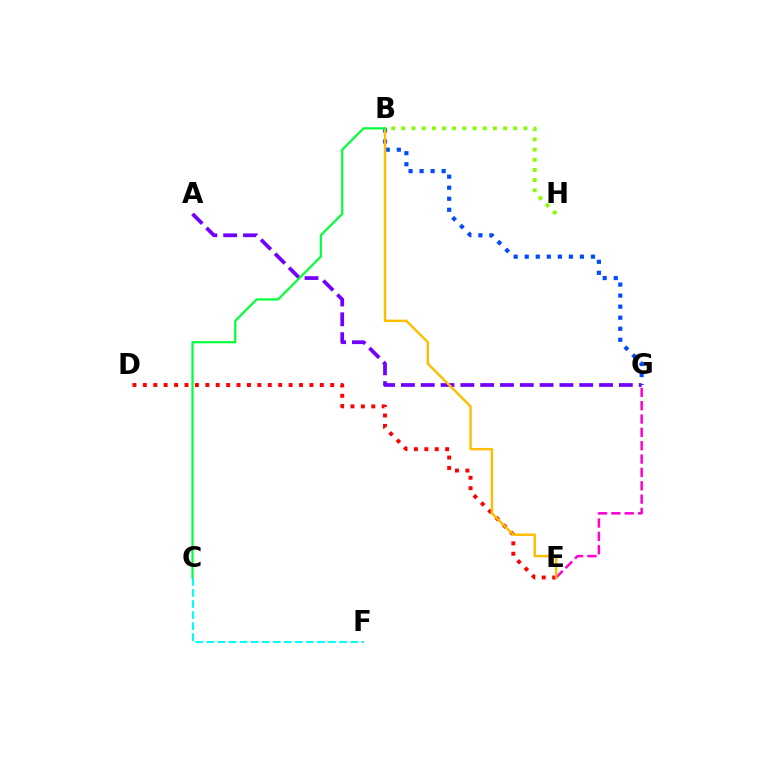{('B', 'G'): [{'color': '#004bff', 'line_style': 'dotted', 'thickness': 3.0}], ('B', 'H'): [{'color': '#84ff00', 'line_style': 'dotted', 'thickness': 2.77}], ('D', 'E'): [{'color': '#ff0000', 'line_style': 'dotted', 'thickness': 2.83}], ('A', 'G'): [{'color': '#7200ff', 'line_style': 'dashed', 'thickness': 2.69}], ('E', 'G'): [{'color': '#ff00cf', 'line_style': 'dashed', 'thickness': 1.81}], ('C', 'F'): [{'color': '#00fff6', 'line_style': 'dashed', 'thickness': 1.5}], ('B', 'E'): [{'color': '#ffbd00', 'line_style': 'solid', 'thickness': 1.75}], ('B', 'C'): [{'color': '#00ff39', 'line_style': 'solid', 'thickness': 1.58}]}